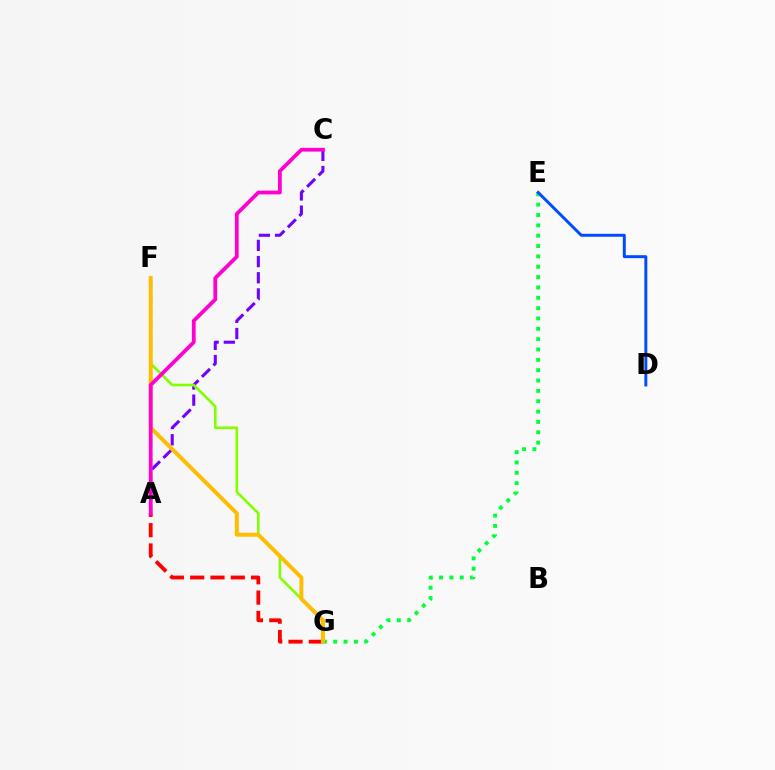{('A', 'C'): [{'color': '#7200ff', 'line_style': 'dashed', 'thickness': 2.2}, {'color': '#ff00cf', 'line_style': 'solid', 'thickness': 2.71}], ('E', 'G'): [{'color': '#00ff39', 'line_style': 'dotted', 'thickness': 2.81}], ('F', 'G'): [{'color': '#84ff00', 'line_style': 'solid', 'thickness': 1.91}, {'color': '#ffbd00', 'line_style': 'solid', 'thickness': 2.85}], ('D', 'E'): [{'color': '#004bff', 'line_style': 'solid', 'thickness': 2.12}], ('A', 'F'): [{'color': '#00fff6', 'line_style': 'dashed', 'thickness': 1.78}], ('A', 'G'): [{'color': '#ff0000', 'line_style': 'dashed', 'thickness': 2.76}]}